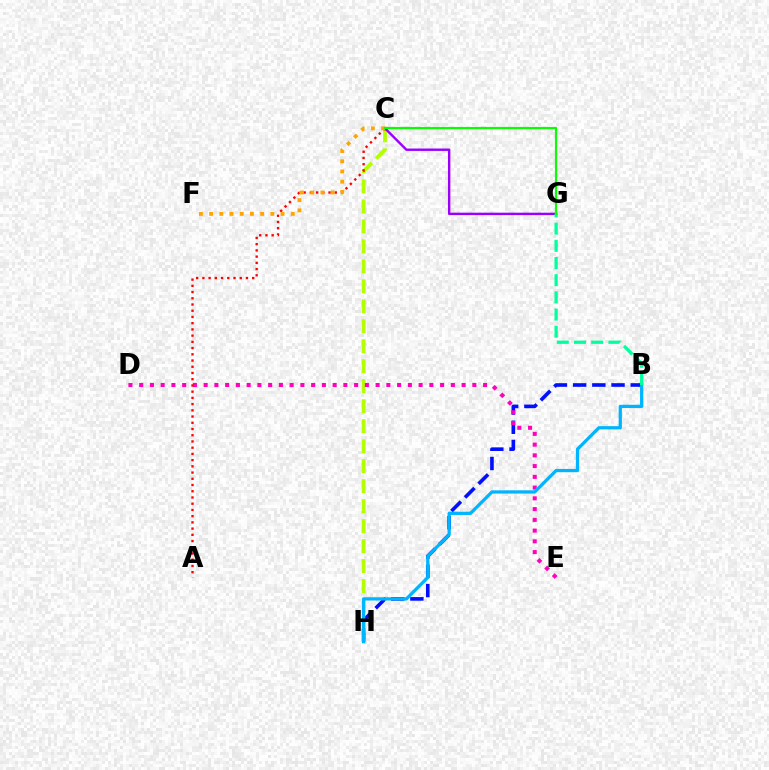{('B', 'H'): [{'color': '#0010ff', 'line_style': 'dashed', 'thickness': 2.61}, {'color': '#00b5ff', 'line_style': 'solid', 'thickness': 2.34}], ('C', 'H'): [{'color': '#b3ff00', 'line_style': 'dashed', 'thickness': 2.71}], ('D', 'E'): [{'color': '#ff00bd', 'line_style': 'dotted', 'thickness': 2.92}], ('C', 'G'): [{'color': '#9b00ff', 'line_style': 'solid', 'thickness': 1.73}, {'color': '#08ff00', 'line_style': 'solid', 'thickness': 1.56}], ('A', 'C'): [{'color': '#ff0000', 'line_style': 'dotted', 'thickness': 1.69}], ('C', 'F'): [{'color': '#ffa500', 'line_style': 'dotted', 'thickness': 2.77}], ('B', 'G'): [{'color': '#00ff9d', 'line_style': 'dashed', 'thickness': 2.33}]}